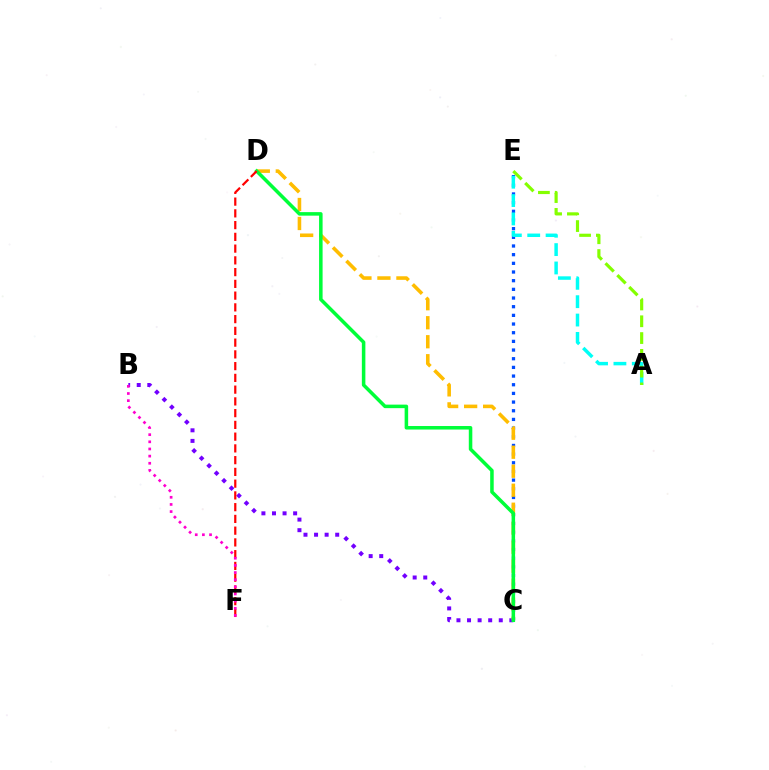{('B', 'C'): [{'color': '#7200ff', 'line_style': 'dotted', 'thickness': 2.87}], ('C', 'E'): [{'color': '#004bff', 'line_style': 'dotted', 'thickness': 2.36}], ('C', 'D'): [{'color': '#ffbd00', 'line_style': 'dashed', 'thickness': 2.58}, {'color': '#00ff39', 'line_style': 'solid', 'thickness': 2.54}], ('A', 'E'): [{'color': '#00fff6', 'line_style': 'dashed', 'thickness': 2.49}, {'color': '#84ff00', 'line_style': 'dashed', 'thickness': 2.28}], ('D', 'F'): [{'color': '#ff0000', 'line_style': 'dashed', 'thickness': 1.6}], ('B', 'F'): [{'color': '#ff00cf', 'line_style': 'dotted', 'thickness': 1.94}]}